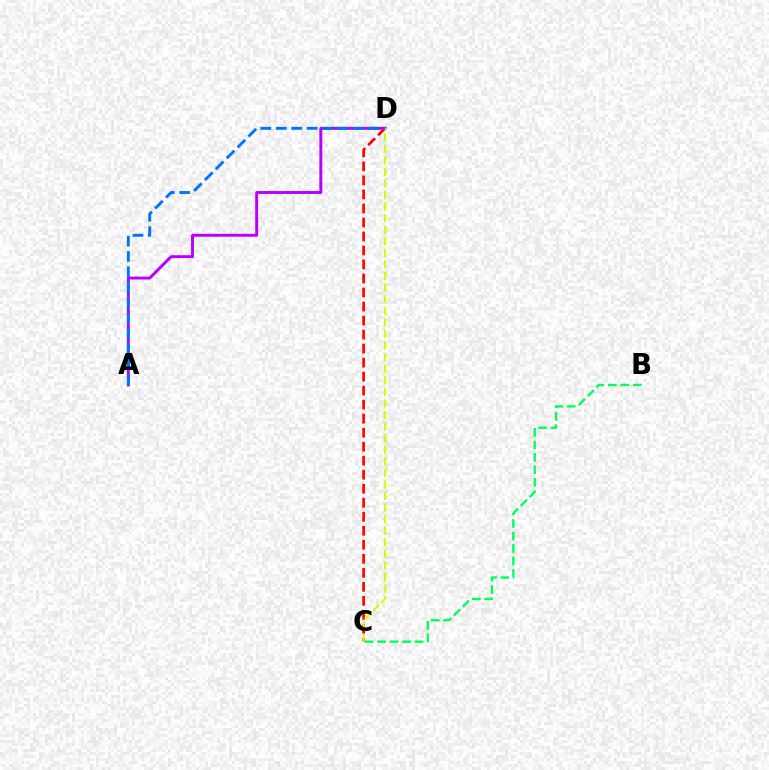{('B', 'C'): [{'color': '#00ff5c', 'line_style': 'dashed', 'thickness': 1.7}], ('A', 'D'): [{'color': '#b900ff', 'line_style': 'solid', 'thickness': 2.1}, {'color': '#0074ff', 'line_style': 'dashed', 'thickness': 2.09}], ('C', 'D'): [{'color': '#ff0000', 'line_style': 'dashed', 'thickness': 1.9}, {'color': '#d1ff00', 'line_style': 'dashed', 'thickness': 1.57}]}